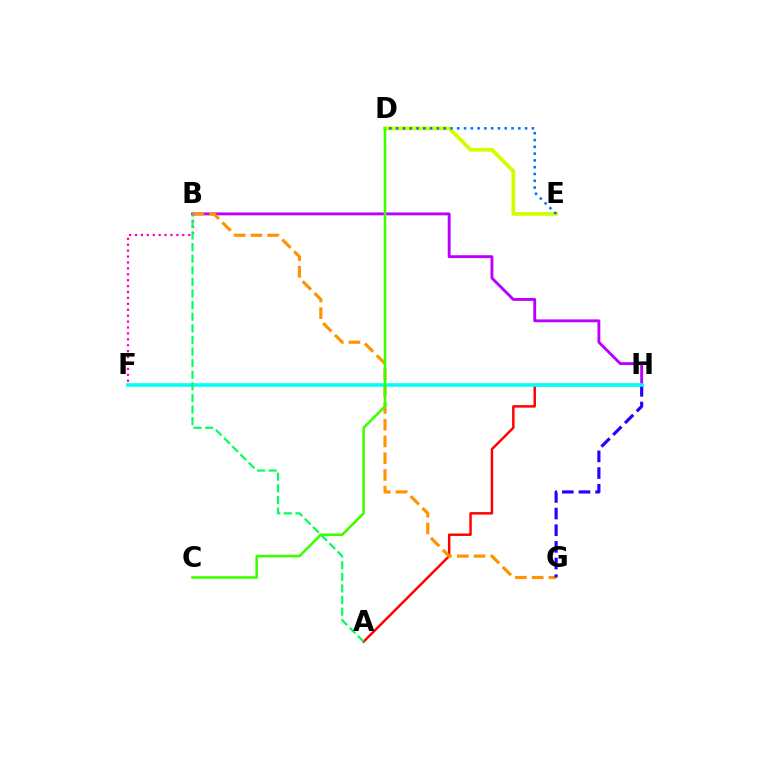{('B', 'H'): [{'color': '#b900ff', 'line_style': 'solid', 'thickness': 2.07}], ('A', 'H'): [{'color': '#ff0000', 'line_style': 'solid', 'thickness': 1.77}], ('B', 'G'): [{'color': '#ff9400', 'line_style': 'dashed', 'thickness': 2.27}], ('D', 'E'): [{'color': '#d1ff00', 'line_style': 'solid', 'thickness': 2.73}, {'color': '#0074ff', 'line_style': 'dotted', 'thickness': 1.84}], ('B', 'F'): [{'color': '#ff00ac', 'line_style': 'dotted', 'thickness': 1.61}], ('G', 'H'): [{'color': '#2500ff', 'line_style': 'dashed', 'thickness': 2.26}], ('F', 'H'): [{'color': '#00fff6', 'line_style': 'solid', 'thickness': 2.58}], ('C', 'D'): [{'color': '#3dff00', 'line_style': 'solid', 'thickness': 1.87}], ('A', 'B'): [{'color': '#00ff5c', 'line_style': 'dashed', 'thickness': 1.58}]}